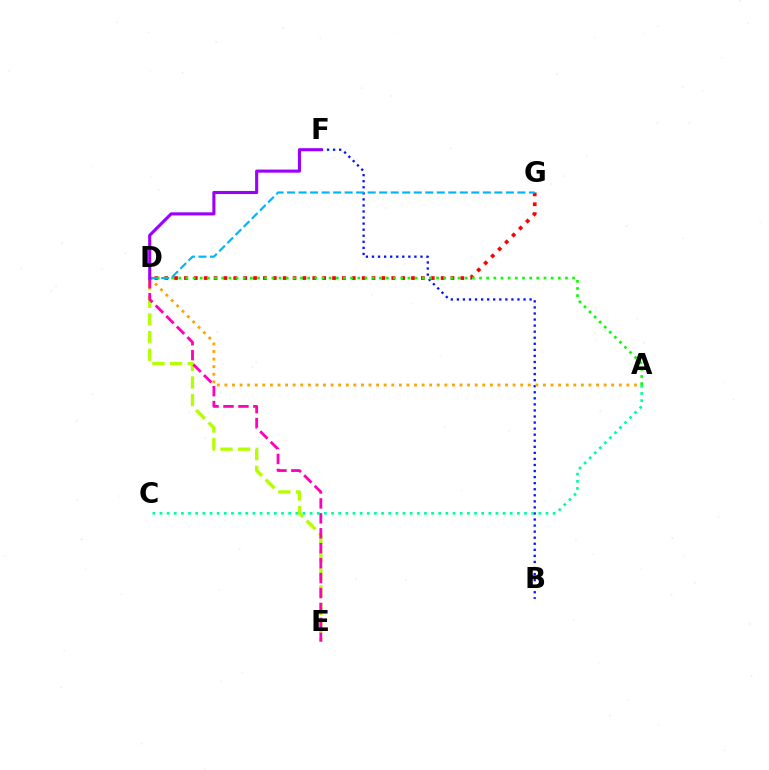{('D', 'E'): [{'color': '#b3ff00', 'line_style': 'dashed', 'thickness': 2.39}, {'color': '#ff00bd', 'line_style': 'dashed', 'thickness': 2.03}], ('B', 'F'): [{'color': '#0010ff', 'line_style': 'dotted', 'thickness': 1.65}], ('D', 'G'): [{'color': '#ff0000', 'line_style': 'dotted', 'thickness': 2.68}, {'color': '#00b5ff', 'line_style': 'dashed', 'thickness': 1.56}], ('A', 'D'): [{'color': '#08ff00', 'line_style': 'dotted', 'thickness': 1.95}, {'color': '#ffa500', 'line_style': 'dotted', 'thickness': 2.06}], ('A', 'C'): [{'color': '#00ff9d', 'line_style': 'dotted', 'thickness': 1.94}], ('D', 'F'): [{'color': '#9b00ff', 'line_style': 'solid', 'thickness': 2.23}]}